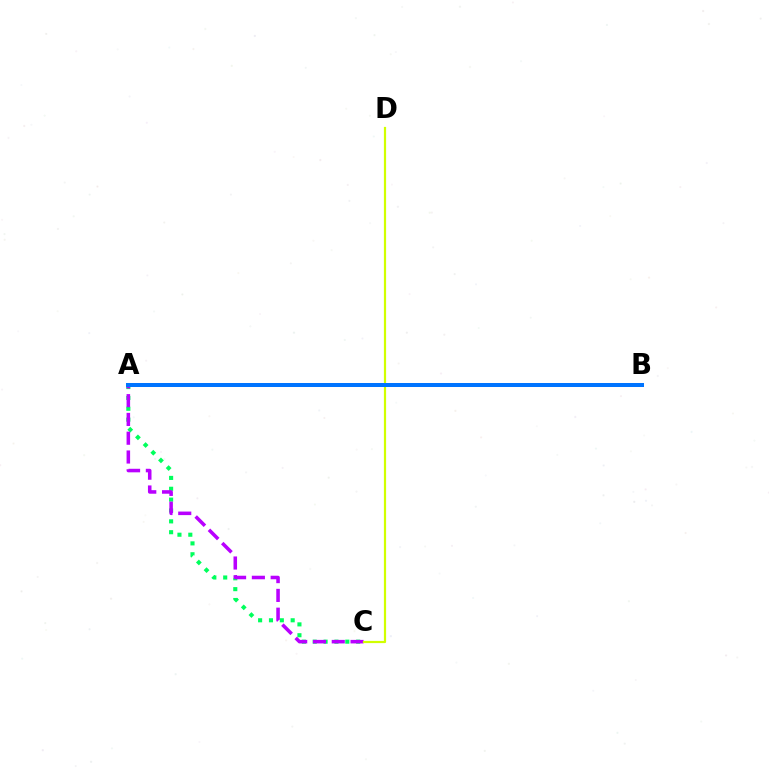{('A', 'C'): [{'color': '#00ff5c', 'line_style': 'dotted', 'thickness': 2.95}, {'color': '#b900ff', 'line_style': 'dashed', 'thickness': 2.55}], ('A', 'B'): [{'color': '#ff0000', 'line_style': 'dotted', 'thickness': 1.63}, {'color': '#0074ff', 'line_style': 'solid', 'thickness': 2.88}], ('C', 'D'): [{'color': '#d1ff00', 'line_style': 'solid', 'thickness': 1.59}]}